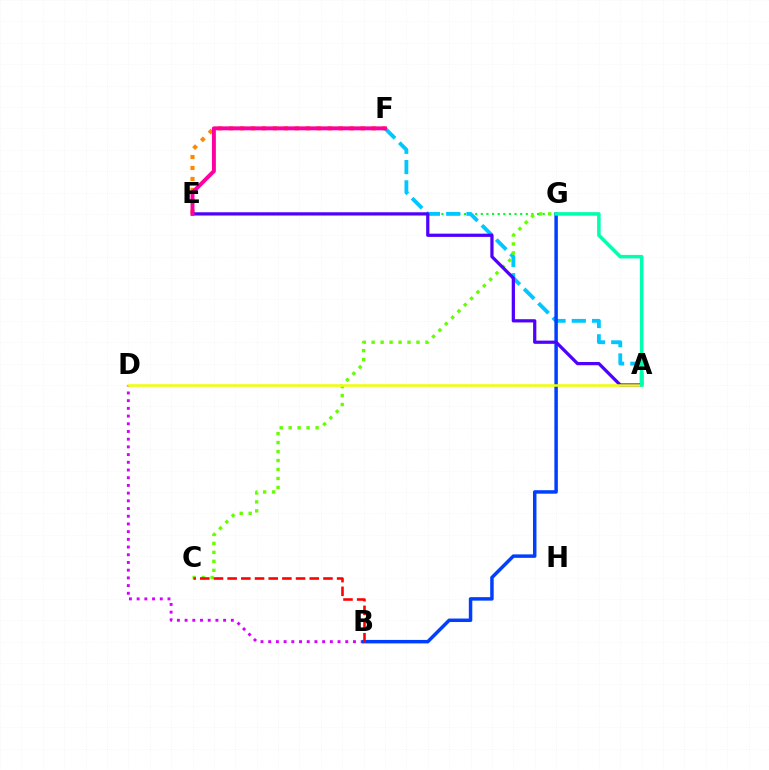{('E', 'G'): [{'color': '#00ff27', 'line_style': 'dotted', 'thickness': 1.53}], ('A', 'F'): [{'color': '#00c7ff', 'line_style': 'dashed', 'thickness': 2.75}], ('E', 'F'): [{'color': '#ff8800', 'line_style': 'dotted', 'thickness': 2.98}, {'color': '#ff00a0', 'line_style': 'solid', 'thickness': 2.83}], ('C', 'G'): [{'color': '#66ff00', 'line_style': 'dotted', 'thickness': 2.44}], ('B', 'D'): [{'color': '#d600ff', 'line_style': 'dotted', 'thickness': 2.09}], ('B', 'G'): [{'color': '#003fff', 'line_style': 'solid', 'thickness': 2.5}], ('B', 'C'): [{'color': '#ff0000', 'line_style': 'dashed', 'thickness': 1.86}], ('A', 'E'): [{'color': '#4f00ff', 'line_style': 'solid', 'thickness': 2.33}], ('A', 'D'): [{'color': '#eeff00', 'line_style': 'solid', 'thickness': 1.8}], ('A', 'G'): [{'color': '#00ffaf', 'line_style': 'solid', 'thickness': 2.54}]}